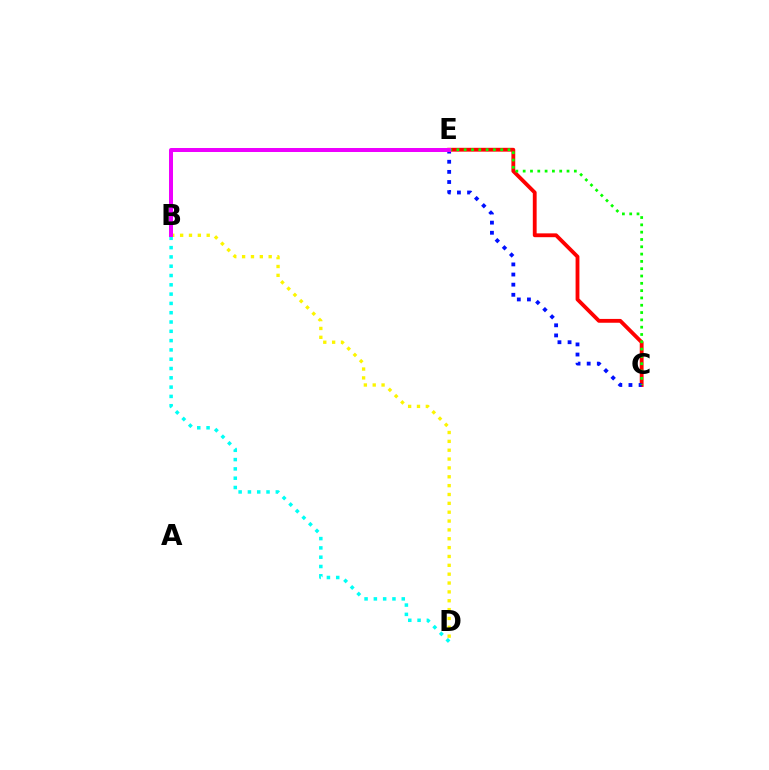{('C', 'E'): [{'color': '#ff0000', 'line_style': 'solid', 'thickness': 2.75}, {'color': '#0010ff', 'line_style': 'dotted', 'thickness': 2.75}, {'color': '#08ff00', 'line_style': 'dotted', 'thickness': 1.99}], ('B', 'D'): [{'color': '#fcf500', 'line_style': 'dotted', 'thickness': 2.41}, {'color': '#00fff6', 'line_style': 'dotted', 'thickness': 2.53}], ('B', 'E'): [{'color': '#ee00ff', 'line_style': 'solid', 'thickness': 2.88}]}